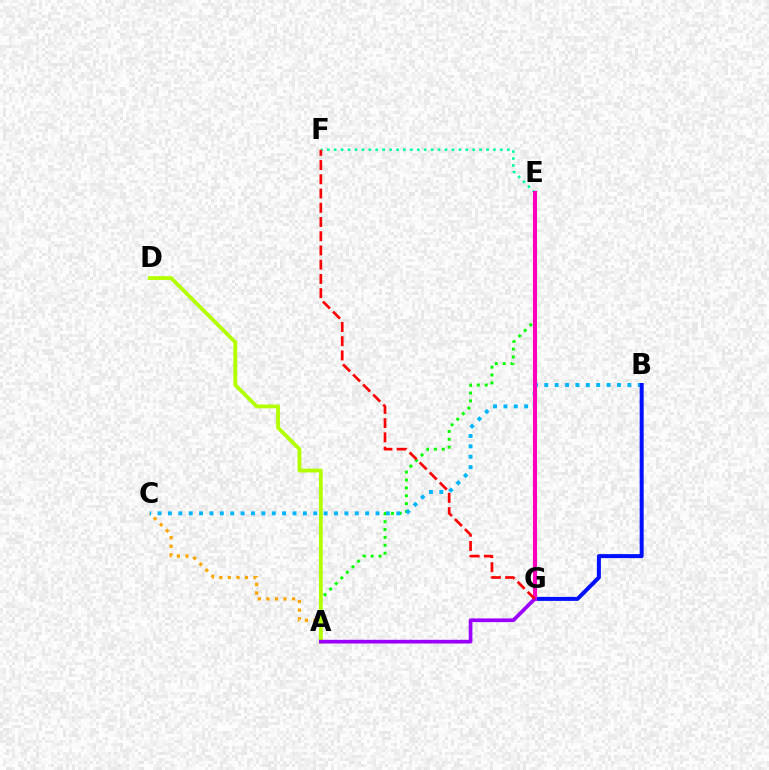{('A', 'C'): [{'color': '#ffa500', 'line_style': 'dotted', 'thickness': 2.32}], ('E', 'F'): [{'color': '#00ff9d', 'line_style': 'dotted', 'thickness': 1.88}], ('A', 'E'): [{'color': '#08ff00', 'line_style': 'dotted', 'thickness': 2.14}], ('B', 'C'): [{'color': '#00b5ff', 'line_style': 'dotted', 'thickness': 2.82}], ('B', 'G'): [{'color': '#0010ff', 'line_style': 'solid', 'thickness': 2.88}], ('A', 'D'): [{'color': '#b3ff00', 'line_style': 'solid', 'thickness': 2.75}], ('E', 'G'): [{'color': '#ff00bd', 'line_style': 'solid', 'thickness': 2.94}], ('A', 'G'): [{'color': '#9b00ff', 'line_style': 'solid', 'thickness': 2.66}], ('F', 'G'): [{'color': '#ff0000', 'line_style': 'dashed', 'thickness': 1.93}]}